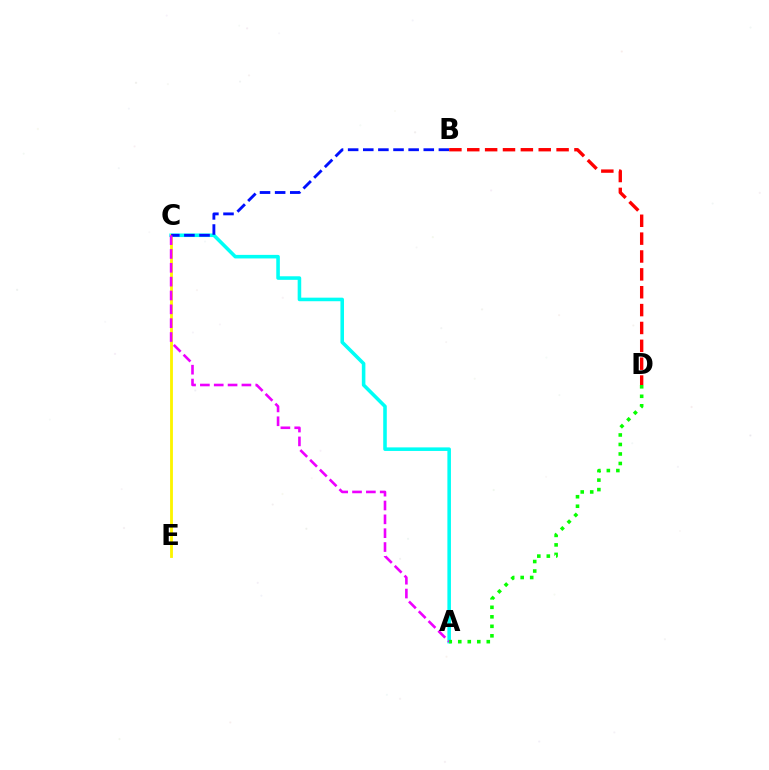{('A', 'C'): [{'color': '#00fff6', 'line_style': 'solid', 'thickness': 2.56}, {'color': '#ee00ff', 'line_style': 'dashed', 'thickness': 1.88}], ('C', 'E'): [{'color': '#fcf500', 'line_style': 'solid', 'thickness': 2.03}], ('B', 'C'): [{'color': '#0010ff', 'line_style': 'dashed', 'thickness': 2.05}], ('B', 'D'): [{'color': '#ff0000', 'line_style': 'dashed', 'thickness': 2.43}], ('A', 'D'): [{'color': '#08ff00', 'line_style': 'dotted', 'thickness': 2.58}]}